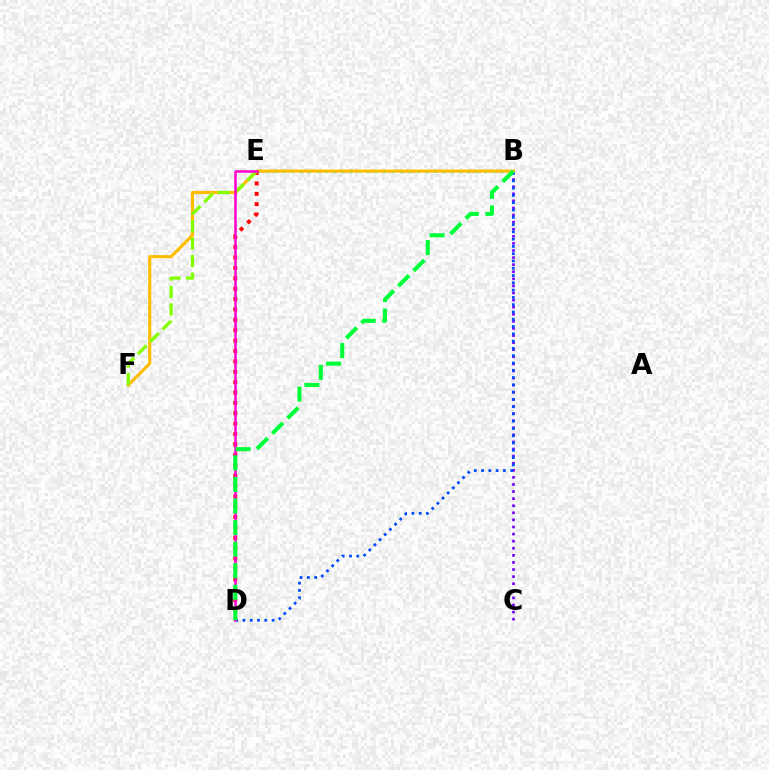{('B', 'E'): [{'color': '#00fff6', 'line_style': 'dotted', 'thickness': 2.28}], ('B', 'C'): [{'color': '#7200ff', 'line_style': 'dotted', 'thickness': 1.93}], ('D', 'E'): [{'color': '#ff0000', 'line_style': 'dotted', 'thickness': 2.82}, {'color': '#ff00cf', 'line_style': 'solid', 'thickness': 1.81}], ('B', 'D'): [{'color': '#004bff', 'line_style': 'dotted', 'thickness': 1.98}, {'color': '#00ff39', 'line_style': 'dashed', 'thickness': 2.93}], ('B', 'F'): [{'color': '#ffbd00', 'line_style': 'solid', 'thickness': 2.25}], ('E', 'F'): [{'color': '#84ff00', 'line_style': 'dashed', 'thickness': 2.37}]}